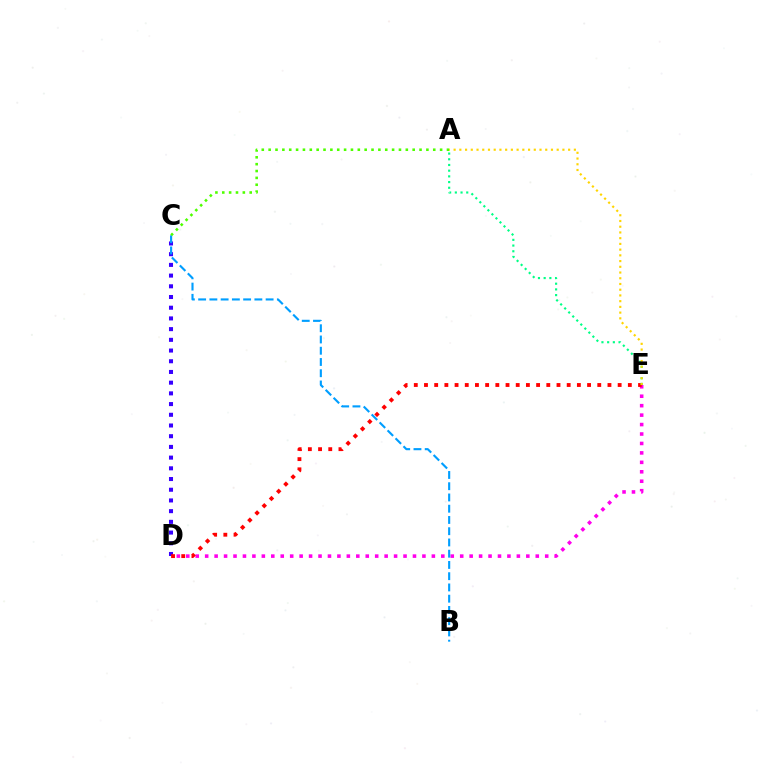{('D', 'E'): [{'color': '#ff00ed', 'line_style': 'dotted', 'thickness': 2.57}, {'color': '#ff0000', 'line_style': 'dotted', 'thickness': 2.77}], ('C', 'D'): [{'color': '#3700ff', 'line_style': 'dotted', 'thickness': 2.91}], ('B', 'C'): [{'color': '#009eff', 'line_style': 'dashed', 'thickness': 1.53}], ('A', 'E'): [{'color': '#00ff86', 'line_style': 'dotted', 'thickness': 1.55}, {'color': '#ffd500', 'line_style': 'dotted', 'thickness': 1.56}], ('A', 'C'): [{'color': '#4fff00', 'line_style': 'dotted', 'thickness': 1.86}]}